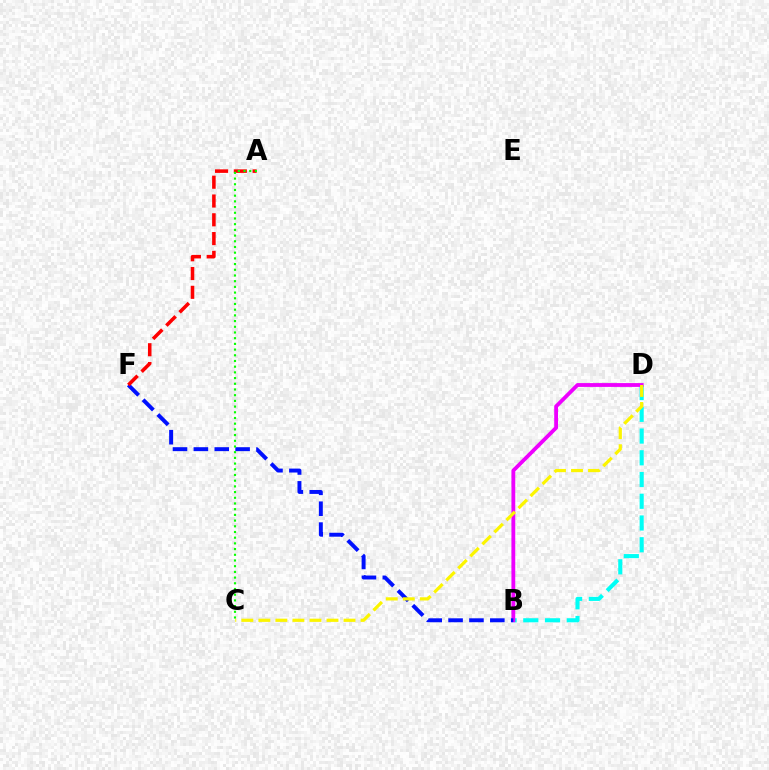{('B', 'D'): [{'color': '#00fff6', 'line_style': 'dashed', 'thickness': 2.95}, {'color': '#ee00ff', 'line_style': 'solid', 'thickness': 2.75}], ('B', 'F'): [{'color': '#0010ff', 'line_style': 'dashed', 'thickness': 2.84}], ('C', 'D'): [{'color': '#fcf500', 'line_style': 'dashed', 'thickness': 2.31}], ('A', 'F'): [{'color': '#ff0000', 'line_style': 'dashed', 'thickness': 2.55}], ('A', 'C'): [{'color': '#08ff00', 'line_style': 'dotted', 'thickness': 1.55}]}